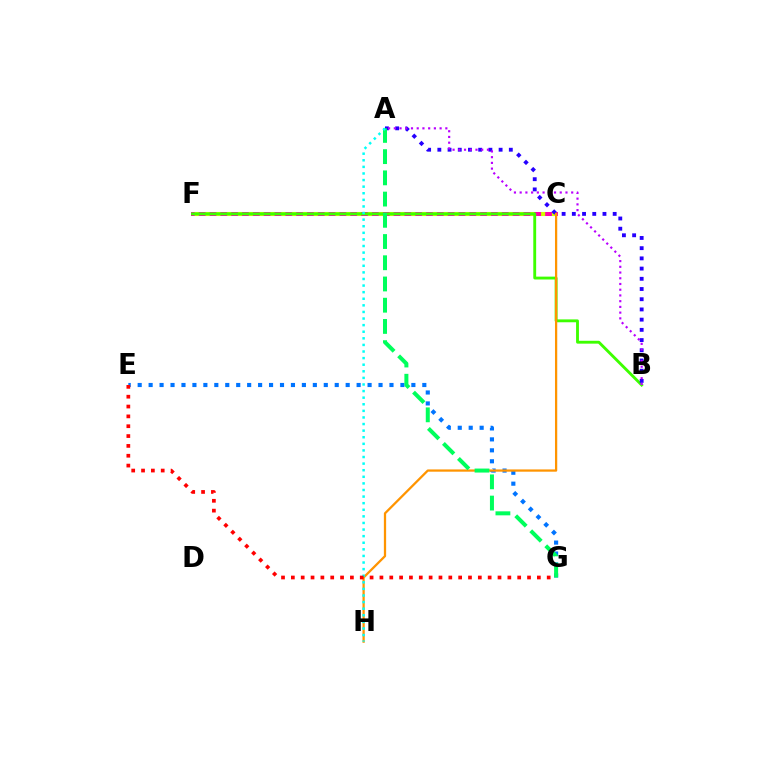{('C', 'F'): [{'color': '#ff00ac', 'line_style': 'solid', 'thickness': 2.88}, {'color': '#d1ff00', 'line_style': 'dotted', 'thickness': 2.94}], ('E', 'G'): [{'color': '#0074ff', 'line_style': 'dotted', 'thickness': 2.97}, {'color': '#ff0000', 'line_style': 'dotted', 'thickness': 2.67}], ('B', 'F'): [{'color': '#3dff00', 'line_style': 'solid', 'thickness': 2.06}], ('A', 'B'): [{'color': '#2500ff', 'line_style': 'dotted', 'thickness': 2.77}, {'color': '#b900ff', 'line_style': 'dotted', 'thickness': 1.56}], ('C', 'H'): [{'color': '#ff9400', 'line_style': 'solid', 'thickness': 1.63}], ('A', 'G'): [{'color': '#00ff5c', 'line_style': 'dashed', 'thickness': 2.88}], ('A', 'H'): [{'color': '#00fff6', 'line_style': 'dotted', 'thickness': 1.79}]}